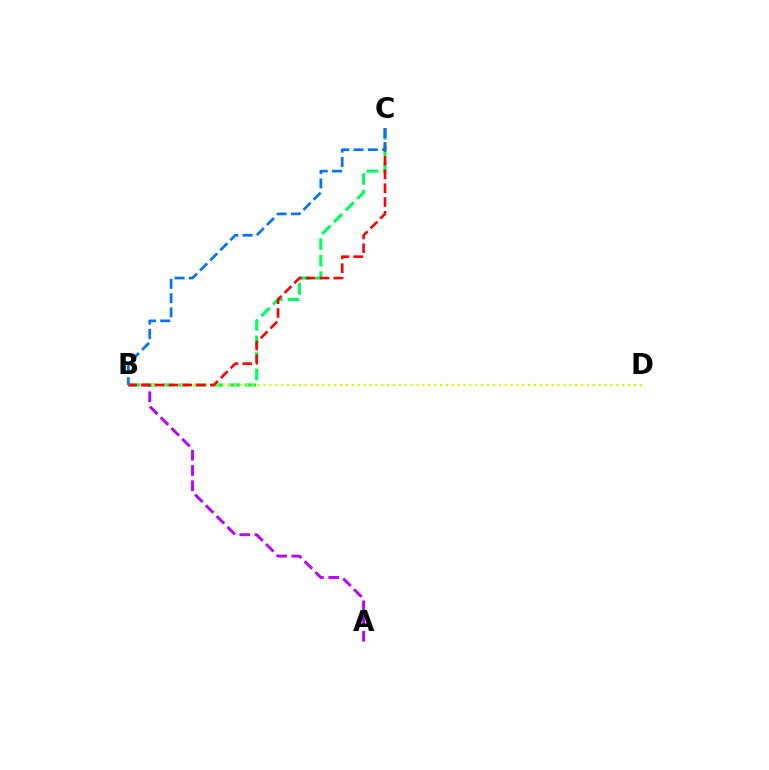{('A', 'B'): [{'color': '#b900ff', 'line_style': 'dashed', 'thickness': 2.07}], ('B', 'C'): [{'color': '#00ff5c', 'line_style': 'dashed', 'thickness': 2.25}, {'color': '#ff0000', 'line_style': 'dashed', 'thickness': 1.87}, {'color': '#0074ff', 'line_style': 'dashed', 'thickness': 1.94}], ('B', 'D'): [{'color': '#d1ff00', 'line_style': 'dotted', 'thickness': 1.6}]}